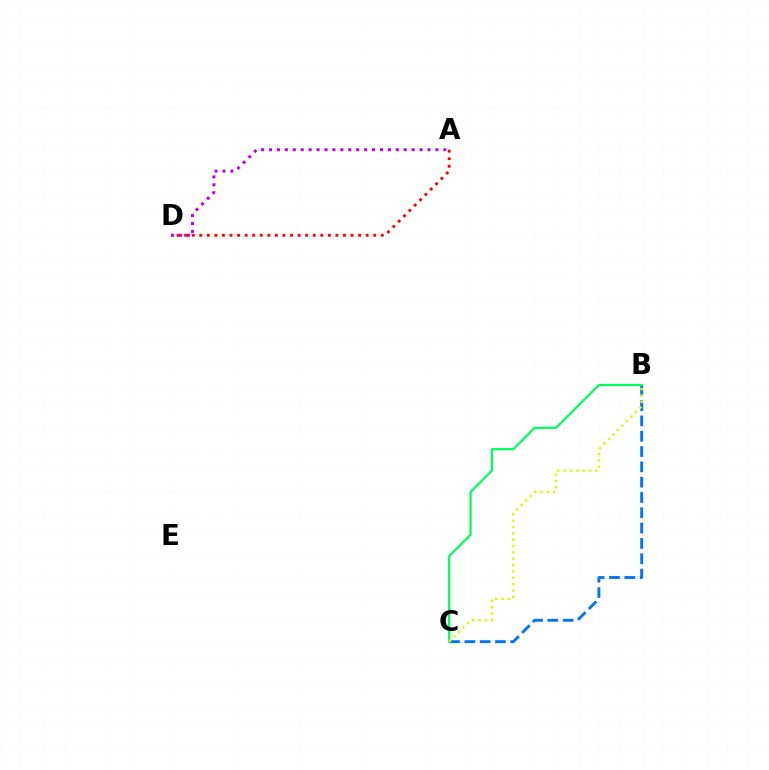{('A', 'D'): [{'color': '#b900ff', 'line_style': 'dotted', 'thickness': 2.15}, {'color': '#ff0000', 'line_style': 'dotted', 'thickness': 2.05}], ('B', 'C'): [{'color': '#0074ff', 'line_style': 'dashed', 'thickness': 2.08}, {'color': '#00ff5c', 'line_style': 'solid', 'thickness': 1.59}, {'color': '#d1ff00', 'line_style': 'dotted', 'thickness': 1.73}]}